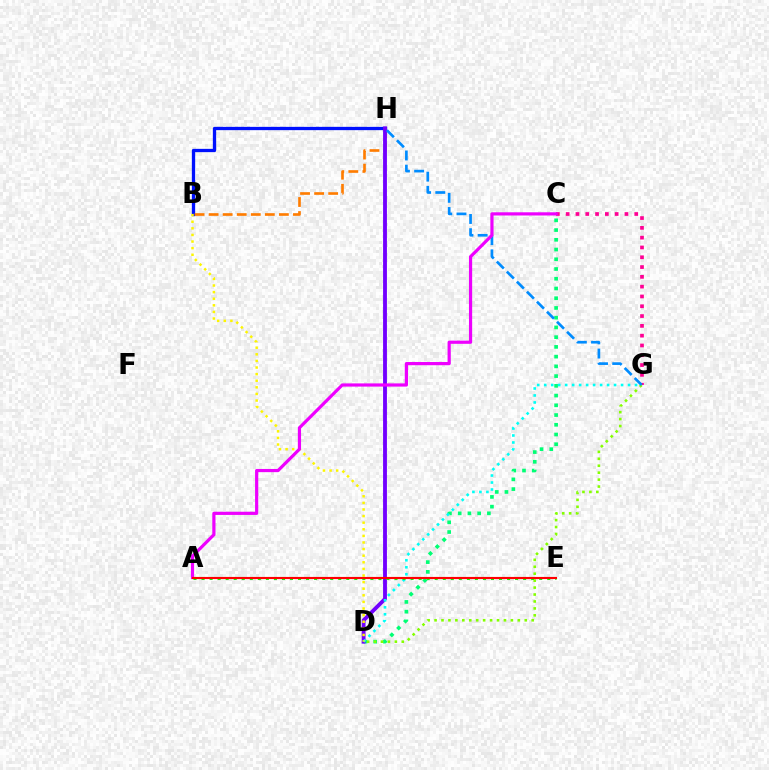{('C', 'G'): [{'color': '#ff0094', 'line_style': 'dotted', 'thickness': 2.66}], ('B', 'H'): [{'color': '#0010ff', 'line_style': 'solid', 'thickness': 2.38}, {'color': '#ff7c00', 'line_style': 'dashed', 'thickness': 1.91}], ('C', 'D'): [{'color': '#00ff74', 'line_style': 'dotted', 'thickness': 2.65}], ('D', 'G'): [{'color': '#84ff00', 'line_style': 'dotted', 'thickness': 1.89}, {'color': '#00fff6', 'line_style': 'dotted', 'thickness': 1.9}], ('D', 'H'): [{'color': '#7200ff', 'line_style': 'solid', 'thickness': 2.77}], ('B', 'D'): [{'color': '#fcf500', 'line_style': 'dotted', 'thickness': 1.79}], ('G', 'H'): [{'color': '#008cff', 'line_style': 'dashed', 'thickness': 1.93}], ('A', 'C'): [{'color': '#ee00ff', 'line_style': 'solid', 'thickness': 2.3}], ('A', 'E'): [{'color': '#08ff00', 'line_style': 'dotted', 'thickness': 2.18}, {'color': '#ff0000', 'line_style': 'solid', 'thickness': 1.54}]}